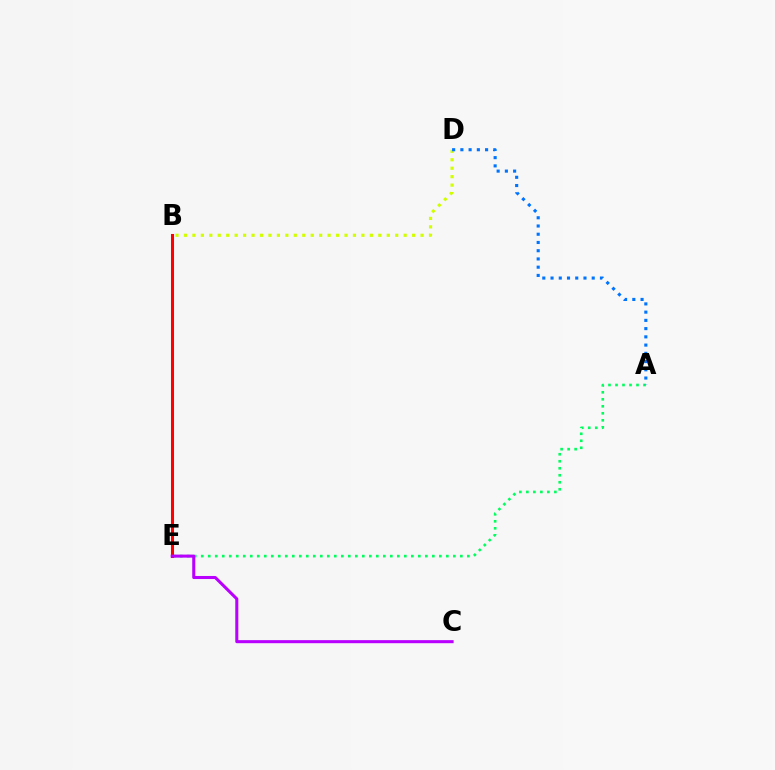{('A', 'E'): [{'color': '#00ff5c', 'line_style': 'dotted', 'thickness': 1.9}], ('B', 'E'): [{'color': '#ff0000', 'line_style': 'solid', 'thickness': 2.19}], ('C', 'E'): [{'color': '#b900ff', 'line_style': 'solid', 'thickness': 2.2}], ('B', 'D'): [{'color': '#d1ff00', 'line_style': 'dotted', 'thickness': 2.3}], ('A', 'D'): [{'color': '#0074ff', 'line_style': 'dotted', 'thickness': 2.24}]}